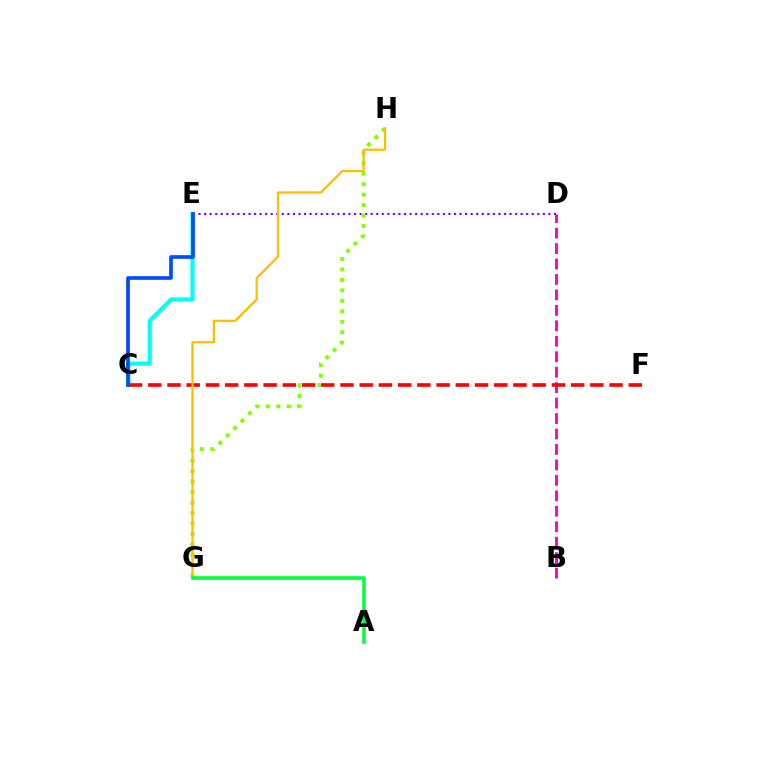{('D', 'E'): [{'color': '#7200ff', 'line_style': 'dotted', 'thickness': 1.51}], ('C', 'E'): [{'color': '#00fff6', 'line_style': 'solid', 'thickness': 2.98}, {'color': '#004bff', 'line_style': 'solid', 'thickness': 2.65}], ('G', 'H'): [{'color': '#84ff00', 'line_style': 'dotted', 'thickness': 2.84}, {'color': '#ffbd00', 'line_style': 'solid', 'thickness': 1.63}], ('B', 'D'): [{'color': '#ff00cf', 'line_style': 'dashed', 'thickness': 2.1}], ('C', 'F'): [{'color': '#ff0000', 'line_style': 'dashed', 'thickness': 2.61}], ('A', 'G'): [{'color': '#00ff39', 'line_style': 'solid', 'thickness': 2.55}]}